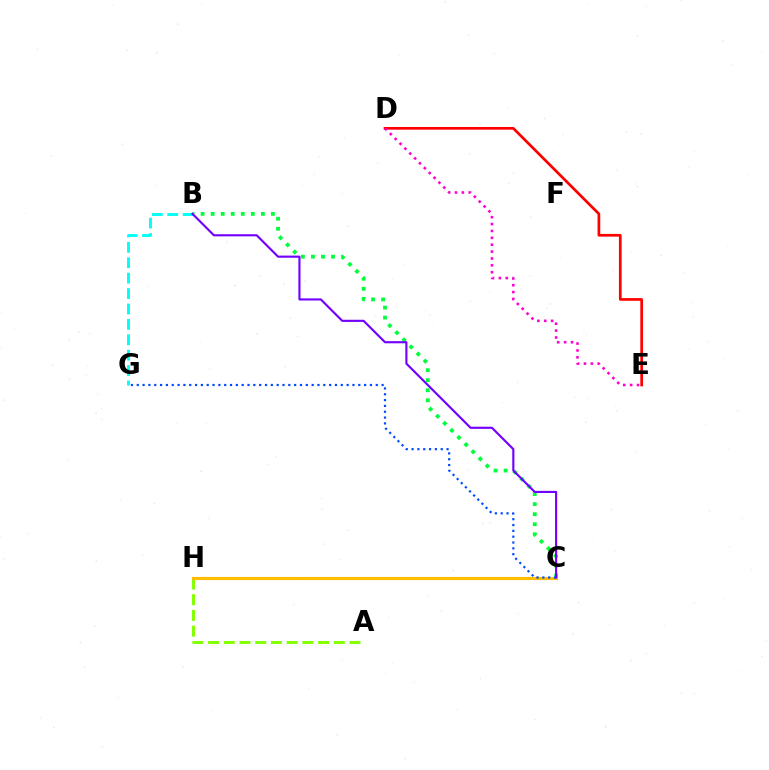{('B', 'C'): [{'color': '#00ff39', 'line_style': 'dotted', 'thickness': 2.73}, {'color': '#7200ff', 'line_style': 'solid', 'thickness': 1.54}], ('A', 'H'): [{'color': '#84ff00', 'line_style': 'dashed', 'thickness': 2.14}], ('D', 'E'): [{'color': '#ff0000', 'line_style': 'solid', 'thickness': 1.94}, {'color': '#ff00cf', 'line_style': 'dotted', 'thickness': 1.87}], ('C', 'H'): [{'color': '#ffbd00', 'line_style': 'solid', 'thickness': 2.26}], ('B', 'G'): [{'color': '#00fff6', 'line_style': 'dashed', 'thickness': 2.09}], ('C', 'G'): [{'color': '#004bff', 'line_style': 'dotted', 'thickness': 1.58}]}